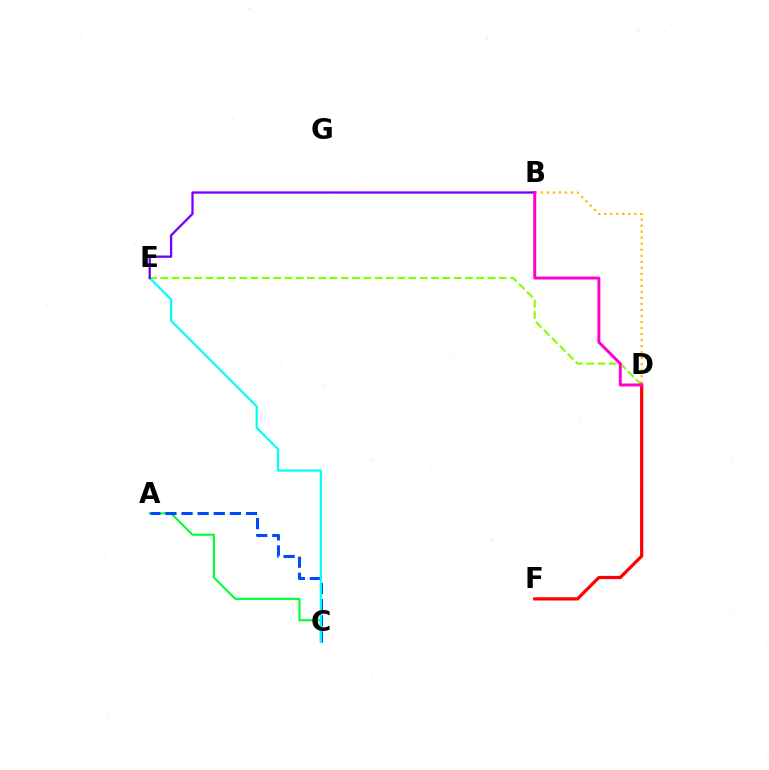{('A', 'C'): [{'color': '#00ff39', 'line_style': 'solid', 'thickness': 1.52}, {'color': '#004bff', 'line_style': 'dashed', 'thickness': 2.19}], ('D', 'E'): [{'color': '#84ff00', 'line_style': 'dashed', 'thickness': 1.53}], ('D', 'F'): [{'color': '#ff0000', 'line_style': 'solid', 'thickness': 2.32}], ('B', 'D'): [{'color': '#ffbd00', 'line_style': 'dotted', 'thickness': 1.64}, {'color': '#ff00cf', 'line_style': 'solid', 'thickness': 2.14}], ('C', 'E'): [{'color': '#00fff6', 'line_style': 'solid', 'thickness': 1.57}], ('B', 'E'): [{'color': '#7200ff', 'line_style': 'solid', 'thickness': 1.65}]}